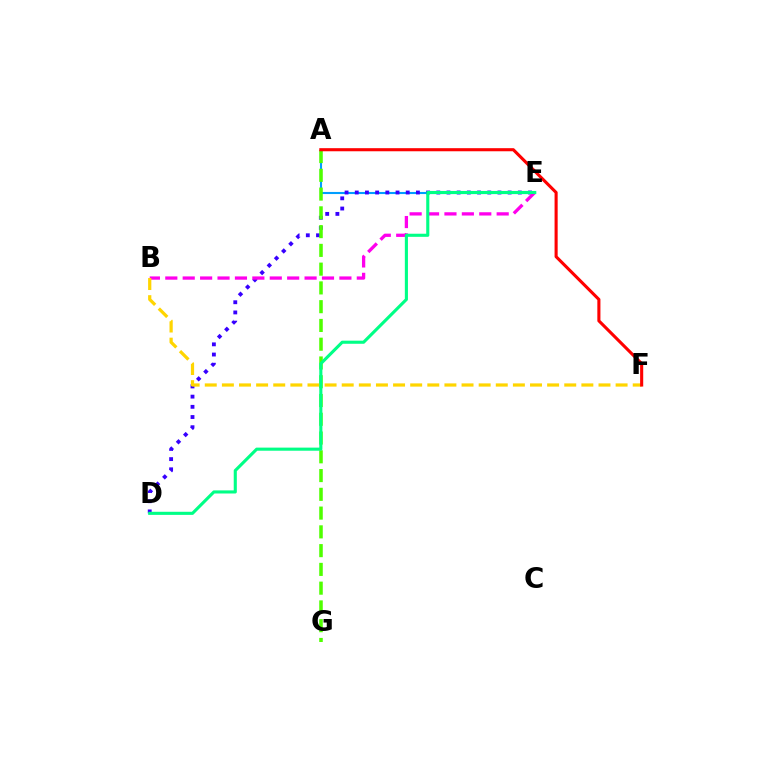{('A', 'E'): [{'color': '#009eff', 'line_style': 'solid', 'thickness': 1.51}], ('D', 'E'): [{'color': '#3700ff', 'line_style': 'dotted', 'thickness': 2.77}, {'color': '#00ff86', 'line_style': 'solid', 'thickness': 2.23}], ('B', 'E'): [{'color': '#ff00ed', 'line_style': 'dashed', 'thickness': 2.37}], ('A', 'G'): [{'color': '#4fff00', 'line_style': 'dashed', 'thickness': 2.55}], ('B', 'F'): [{'color': '#ffd500', 'line_style': 'dashed', 'thickness': 2.33}], ('A', 'F'): [{'color': '#ff0000', 'line_style': 'solid', 'thickness': 2.22}]}